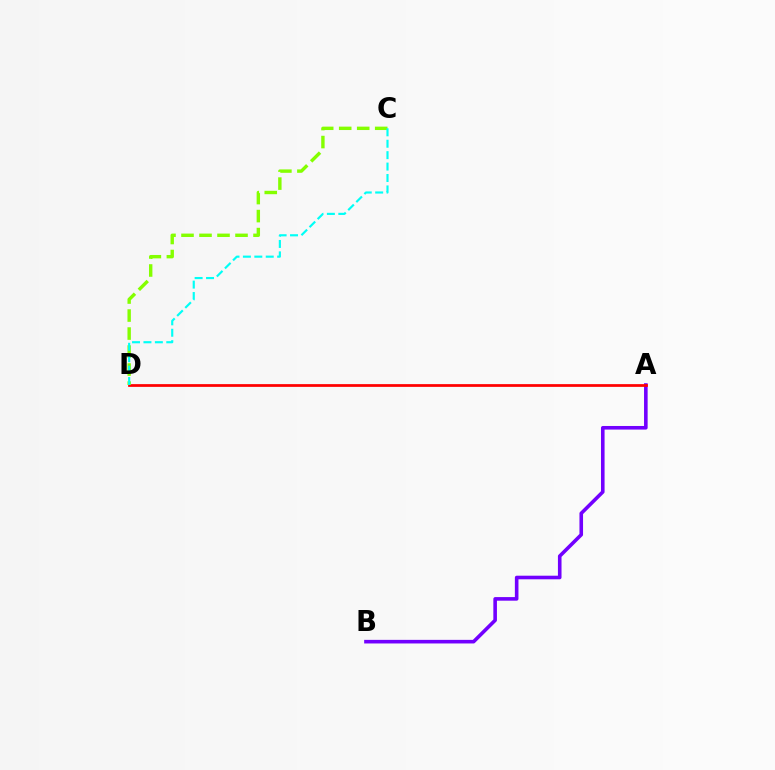{('A', 'B'): [{'color': '#7200ff', 'line_style': 'solid', 'thickness': 2.59}], ('A', 'D'): [{'color': '#ff0000', 'line_style': 'solid', 'thickness': 1.98}], ('C', 'D'): [{'color': '#84ff00', 'line_style': 'dashed', 'thickness': 2.45}, {'color': '#00fff6', 'line_style': 'dashed', 'thickness': 1.55}]}